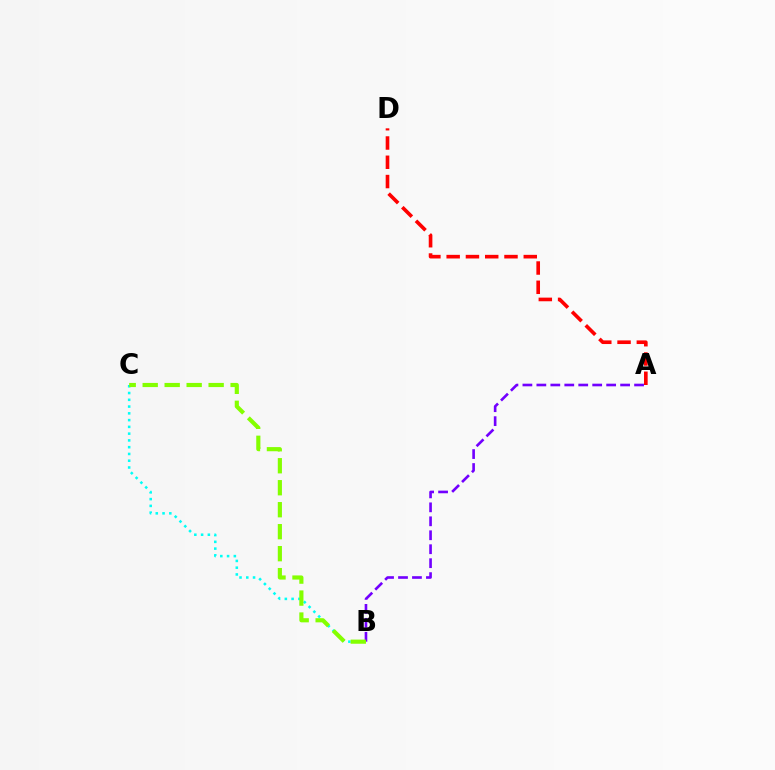{('B', 'C'): [{'color': '#00fff6', 'line_style': 'dotted', 'thickness': 1.84}, {'color': '#84ff00', 'line_style': 'dashed', 'thickness': 2.99}], ('A', 'D'): [{'color': '#ff0000', 'line_style': 'dashed', 'thickness': 2.62}], ('A', 'B'): [{'color': '#7200ff', 'line_style': 'dashed', 'thickness': 1.9}]}